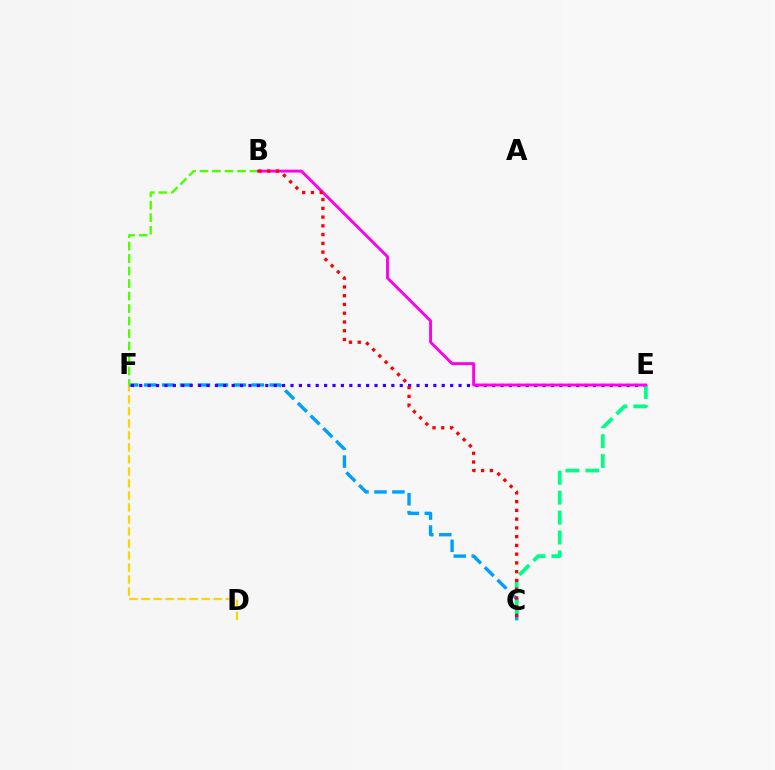{('D', 'F'): [{'color': '#ffd500', 'line_style': 'dashed', 'thickness': 1.63}], ('C', 'F'): [{'color': '#009eff', 'line_style': 'dashed', 'thickness': 2.44}], ('E', 'F'): [{'color': '#3700ff', 'line_style': 'dotted', 'thickness': 2.28}], ('C', 'E'): [{'color': '#00ff86', 'line_style': 'dashed', 'thickness': 2.71}], ('B', 'F'): [{'color': '#4fff00', 'line_style': 'dashed', 'thickness': 1.7}], ('B', 'E'): [{'color': '#ff00ed', 'line_style': 'solid', 'thickness': 2.08}], ('B', 'C'): [{'color': '#ff0000', 'line_style': 'dotted', 'thickness': 2.38}]}